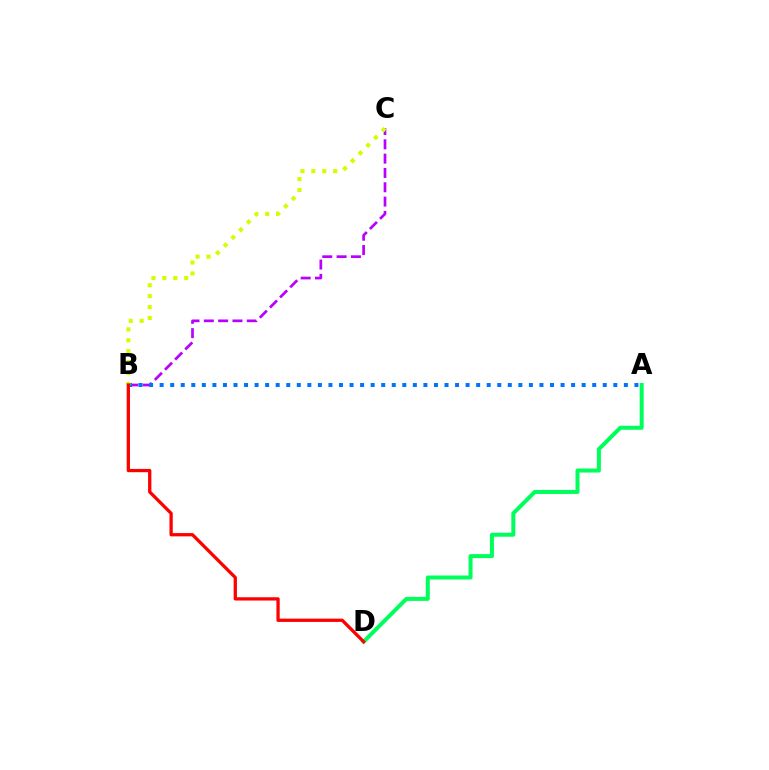{('B', 'C'): [{'color': '#b900ff', 'line_style': 'dashed', 'thickness': 1.95}, {'color': '#d1ff00', 'line_style': 'dotted', 'thickness': 2.97}], ('A', 'D'): [{'color': '#00ff5c', 'line_style': 'solid', 'thickness': 2.88}], ('A', 'B'): [{'color': '#0074ff', 'line_style': 'dotted', 'thickness': 2.87}], ('B', 'D'): [{'color': '#ff0000', 'line_style': 'solid', 'thickness': 2.36}]}